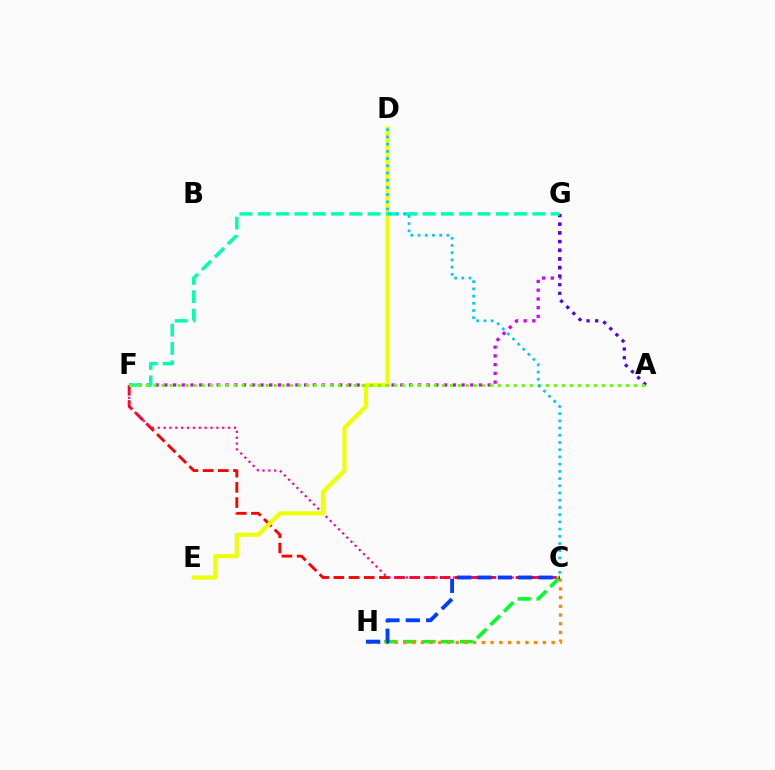{('C', 'H'): [{'color': '#00ff27', 'line_style': 'dashed', 'thickness': 2.57}, {'color': '#ff8800', 'line_style': 'dotted', 'thickness': 2.37}, {'color': '#003fff', 'line_style': 'dashed', 'thickness': 2.77}], ('C', 'F'): [{'color': '#ff0000', 'line_style': 'dashed', 'thickness': 2.06}, {'color': '#ff00a0', 'line_style': 'dotted', 'thickness': 1.59}], ('F', 'G'): [{'color': '#d600ff', 'line_style': 'dotted', 'thickness': 2.38}, {'color': '#00ffaf', 'line_style': 'dashed', 'thickness': 2.49}], ('D', 'E'): [{'color': '#eeff00', 'line_style': 'solid', 'thickness': 2.96}], ('A', 'G'): [{'color': '#4f00ff', 'line_style': 'dotted', 'thickness': 2.35}], ('A', 'F'): [{'color': '#66ff00', 'line_style': 'dotted', 'thickness': 2.18}], ('C', 'D'): [{'color': '#00c7ff', 'line_style': 'dotted', 'thickness': 1.96}]}